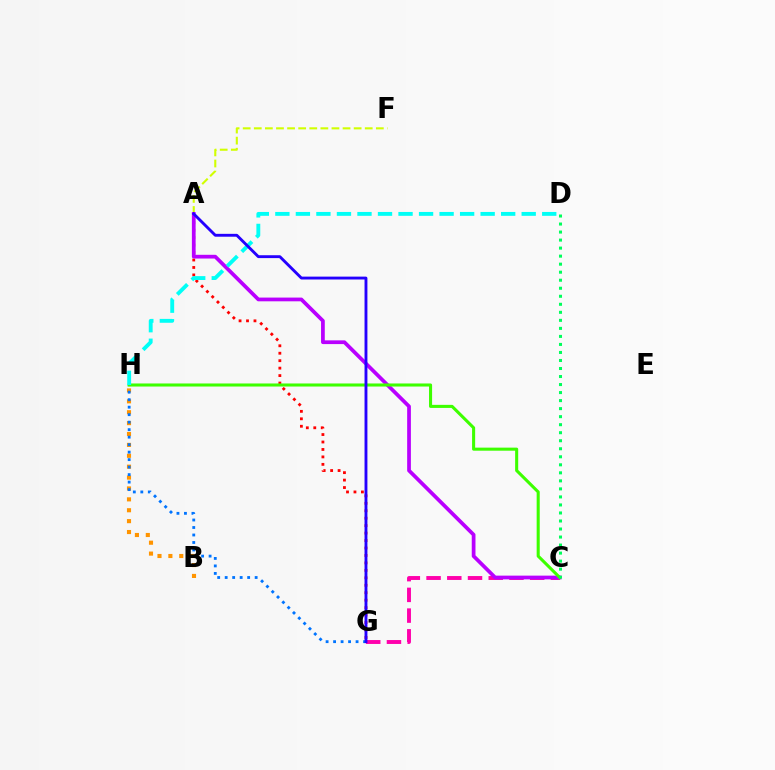{('B', 'H'): [{'color': '#ff9400', 'line_style': 'dotted', 'thickness': 2.96}], ('G', 'H'): [{'color': '#0074ff', 'line_style': 'dotted', 'thickness': 2.04}], ('A', 'G'): [{'color': '#ff0000', 'line_style': 'dotted', 'thickness': 2.03}, {'color': '#2500ff', 'line_style': 'solid', 'thickness': 2.07}], ('C', 'G'): [{'color': '#ff00ac', 'line_style': 'dashed', 'thickness': 2.82}], ('A', 'F'): [{'color': '#d1ff00', 'line_style': 'dashed', 'thickness': 1.51}], ('A', 'C'): [{'color': '#b900ff', 'line_style': 'solid', 'thickness': 2.69}], ('C', 'H'): [{'color': '#3dff00', 'line_style': 'solid', 'thickness': 2.21}], ('D', 'H'): [{'color': '#00fff6', 'line_style': 'dashed', 'thickness': 2.79}], ('C', 'D'): [{'color': '#00ff5c', 'line_style': 'dotted', 'thickness': 2.18}]}